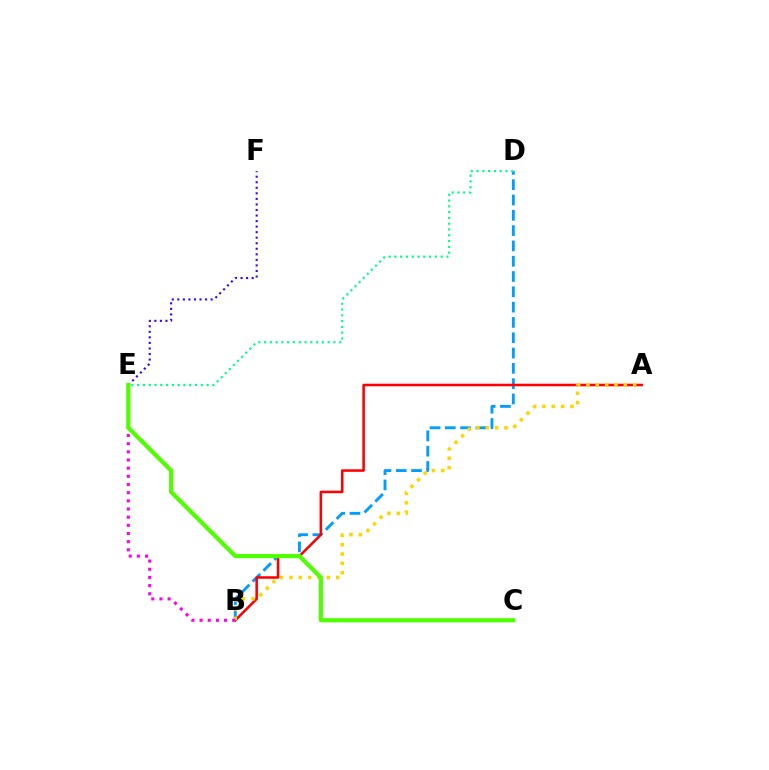{('B', 'D'): [{'color': '#009eff', 'line_style': 'dashed', 'thickness': 2.08}], ('A', 'B'): [{'color': '#ff0000', 'line_style': 'solid', 'thickness': 1.84}, {'color': '#ffd500', 'line_style': 'dotted', 'thickness': 2.54}], ('E', 'F'): [{'color': '#3700ff', 'line_style': 'dotted', 'thickness': 1.51}], ('D', 'E'): [{'color': '#00ff86', 'line_style': 'dotted', 'thickness': 1.57}], ('B', 'E'): [{'color': '#ff00ed', 'line_style': 'dotted', 'thickness': 2.22}], ('C', 'E'): [{'color': '#4fff00', 'line_style': 'solid', 'thickness': 3.0}]}